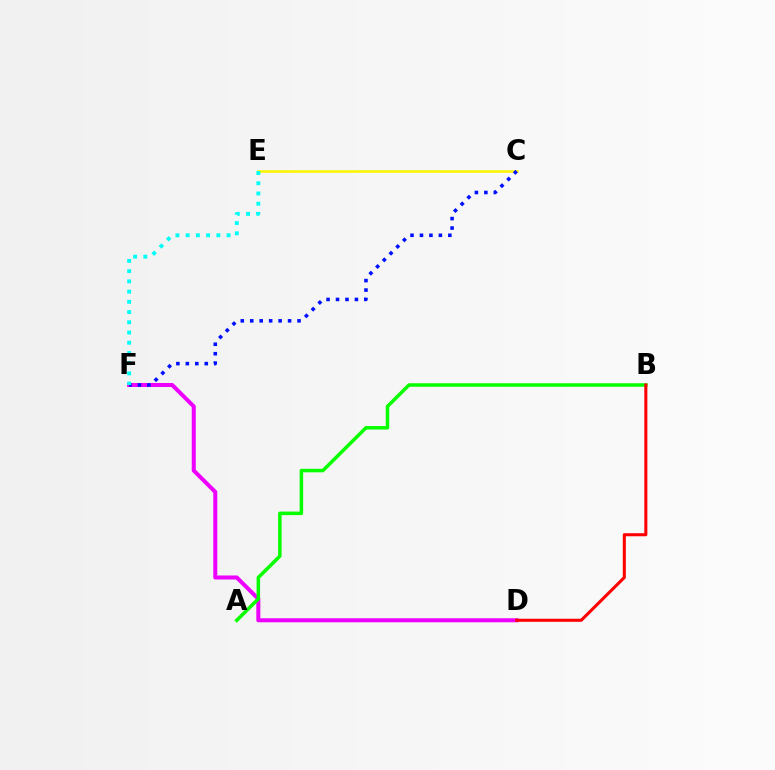{('C', 'E'): [{'color': '#fcf500', 'line_style': 'solid', 'thickness': 1.84}], ('D', 'F'): [{'color': '#ee00ff', 'line_style': 'solid', 'thickness': 2.9}], ('C', 'F'): [{'color': '#0010ff', 'line_style': 'dotted', 'thickness': 2.57}], ('A', 'B'): [{'color': '#08ff00', 'line_style': 'solid', 'thickness': 2.52}], ('B', 'D'): [{'color': '#ff0000', 'line_style': 'solid', 'thickness': 2.2}], ('E', 'F'): [{'color': '#00fff6', 'line_style': 'dotted', 'thickness': 2.78}]}